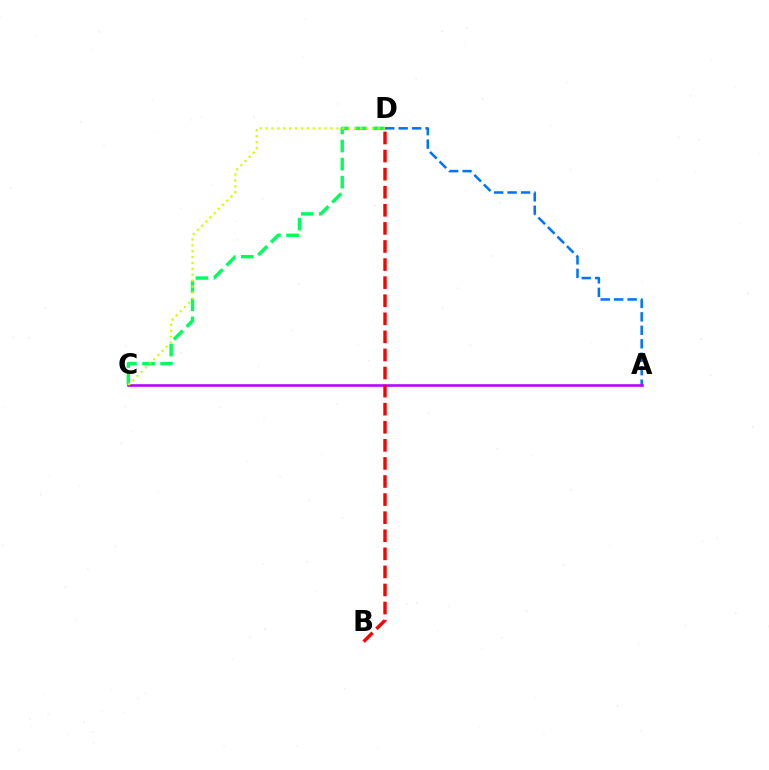{('A', 'D'): [{'color': '#0074ff', 'line_style': 'dashed', 'thickness': 1.83}], ('A', 'C'): [{'color': '#b900ff', 'line_style': 'solid', 'thickness': 1.88}], ('C', 'D'): [{'color': '#00ff5c', 'line_style': 'dashed', 'thickness': 2.45}, {'color': '#d1ff00', 'line_style': 'dotted', 'thickness': 1.6}], ('B', 'D'): [{'color': '#ff0000', 'line_style': 'dashed', 'thickness': 2.46}]}